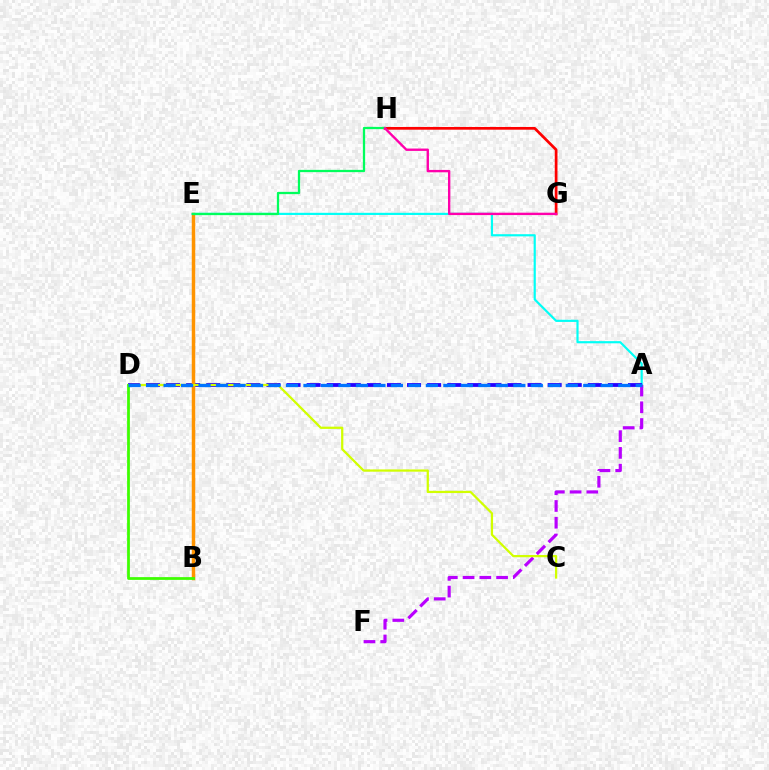{('A', 'E'): [{'color': '#00fff6', 'line_style': 'solid', 'thickness': 1.56}], ('A', 'F'): [{'color': '#b900ff', 'line_style': 'dashed', 'thickness': 2.28}], ('A', 'D'): [{'color': '#2500ff', 'line_style': 'dashed', 'thickness': 2.73}, {'color': '#0074ff', 'line_style': 'dashed', 'thickness': 2.38}], ('B', 'E'): [{'color': '#ff9400', 'line_style': 'solid', 'thickness': 2.51}], ('C', 'D'): [{'color': '#d1ff00', 'line_style': 'solid', 'thickness': 1.62}], ('G', 'H'): [{'color': '#ff0000', 'line_style': 'solid', 'thickness': 1.96}, {'color': '#ff00ac', 'line_style': 'solid', 'thickness': 1.71}], ('E', 'H'): [{'color': '#00ff5c', 'line_style': 'solid', 'thickness': 1.64}], ('B', 'D'): [{'color': '#3dff00', 'line_style': 'solid', 'thickness': 1.99}]}